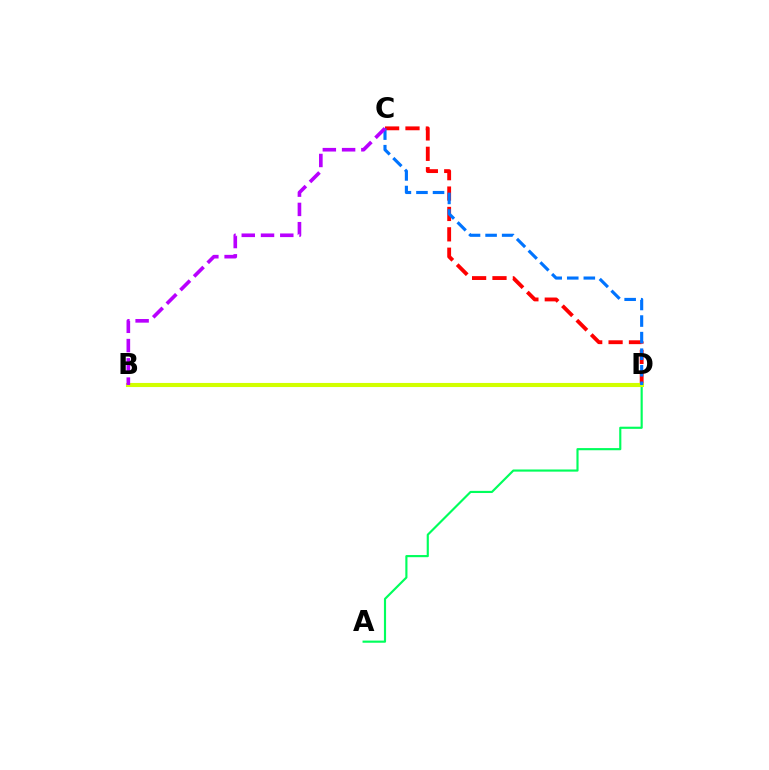{('C', 'D'): [{'color': '#ff0000', 'line_style': 'dashed', 'thickness': 2.77}, {'color': '#0074ff', 'line_style': 'dashed', 'thickness': 2.25}], ('A', 'D'): [{'color': '#00ff5c', 'line_style': 'solid', 'thickness': 1.55}], ('B', 'D'): [{'color': '#d1ff00', 'line_style': 'solid', 'thickness': 2.95}], ('B', 'C'): [{'color': '#b900ff', 'line_style': 'dashed', 'thickness': 2.62}]}